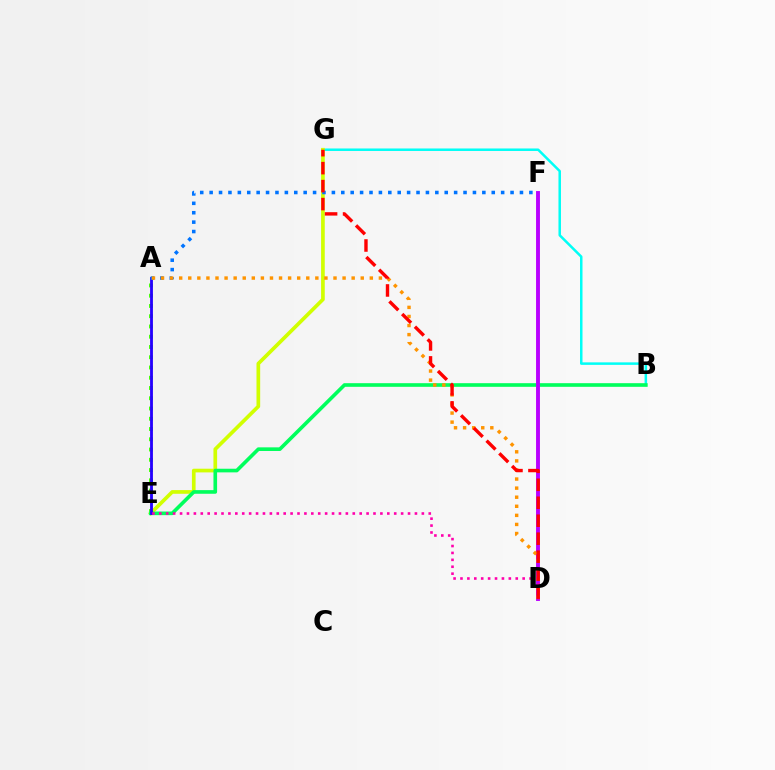{('A', 'E'): [{'color': '#3dff00', 'line_style': 'dotted', 'thickness': 2.79}, {'color': '#2500ff', 'line_style': 'solid', 'thickness': 2.03}], ('B', 'G'): [{'color': '#00fff6', 'line_style': 'solid', 'thickness': 1.8}], ('E', 'G'): [{'color': '#d1ff00', 'line_style': 'solid', 'thickness': 2.65}], ('B', 'E'): [{'color': '#00ff5c', 'line_style': 'solid', 'thickness': 2.62}], ('D', 'F'): [{'color': '#b900ff', 'line_style': 'solid', 'thickness': 2.8}], ('A', 'F'): [{'color': '#0074ff', 'line_style': 'dotted', 'thickness': 2.56}], ('A', 'D'): [{'color': '#ff9400', 'line_style': 'dotted', 'thickness': 2.47}], ('D', 'E'): [{'color': '#ff00ac', 'line_style': 'dotted', 'thickness': 1.88}], ('D', 'G'): [{'color': '#ff0000', 'line_style': 'dashed', 'thickness': 2.44}]}